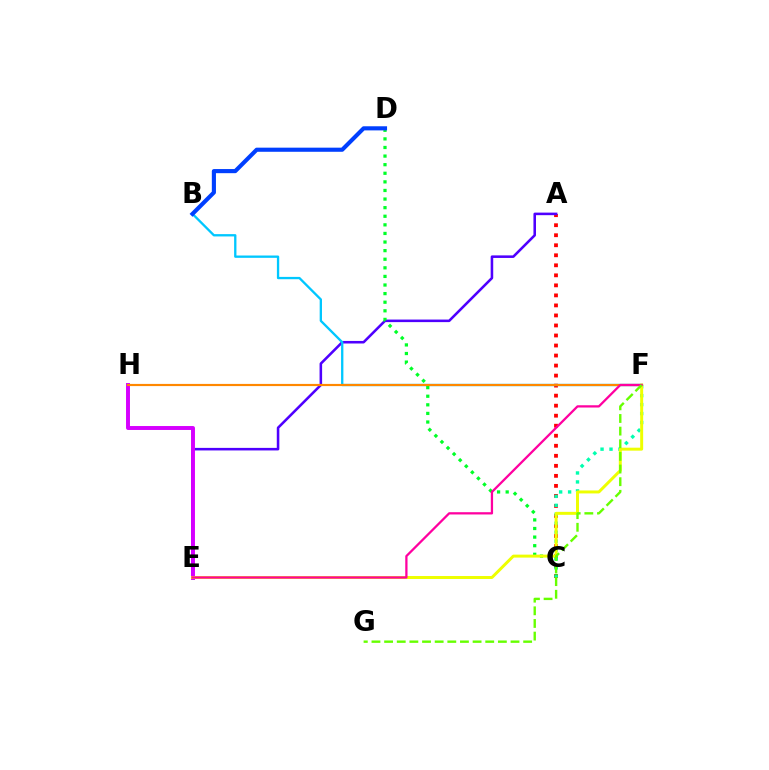{('A', 'C'): [{'color': '#ff0000', 'line_style': 'dotted', 'thickness': 2.72}], ('A', 'E'): [{'color': '#4f00ff', 'line_style': 'solid', 'thickness': 1.84}], ('B', 'F'): [{'color': '#00c7ff', 'line_style': 'solid', 'thickness': 1.67}], ('C', 'D'): [{'color': '#00ff27', 'line_style': 'dotted', 'thickness': 2.34}], ('C', 'F'): [{'color': '#00ffaf', 'line_style': 'dotted', 'thickness': 2.43}], ('E', 'H'): [{'color': '#d600ff', 'line_style': 'solid', 'thickness': 2.83}], ('F', 'H'): [{'color': '#ff8800', 'line_style': 'solid', 'thickness': 1.56}], ('E', 'F'): [{'color': '#eeff00', 'line_style': 'solid', 'thickness': 2.14}, {'color': '#ff00a0', 'line_style': 'solid', 'thickness': 1.63}], ('B', 'D'): [{'color': '#003fff', 'line_style': 'solid', 'thickness': 2.96}], ('F', 'G'): [{'color': '#66ff00', 'line_style': 'dashed', 'thickness': 1.72}]}